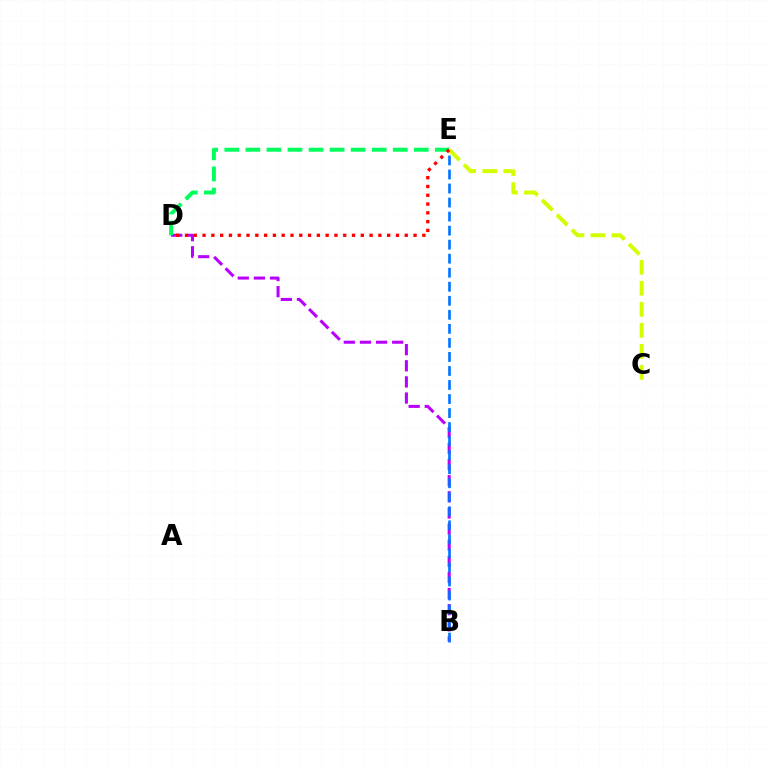{('B', 'D'): [{'color': '#b900ff', 'line_style': 'dashed', 'thickness': 2.19}], ('D', 'E'): [{'color': '#00ff5c', 'line_style': 'dashed', 'thickness': 2.86}, {'color': '#ff0000', 'line_style': 'dotted', 'thickness': 2.39}], ('B', 'E'): [{'color': '#0074ff', 'line_style': 'dashed', 'thickness': 1.91}], ('C', 'E'): [{'color': '#d1ff00', 'line_style': 'dashed', 'thickness': 2.86}]}